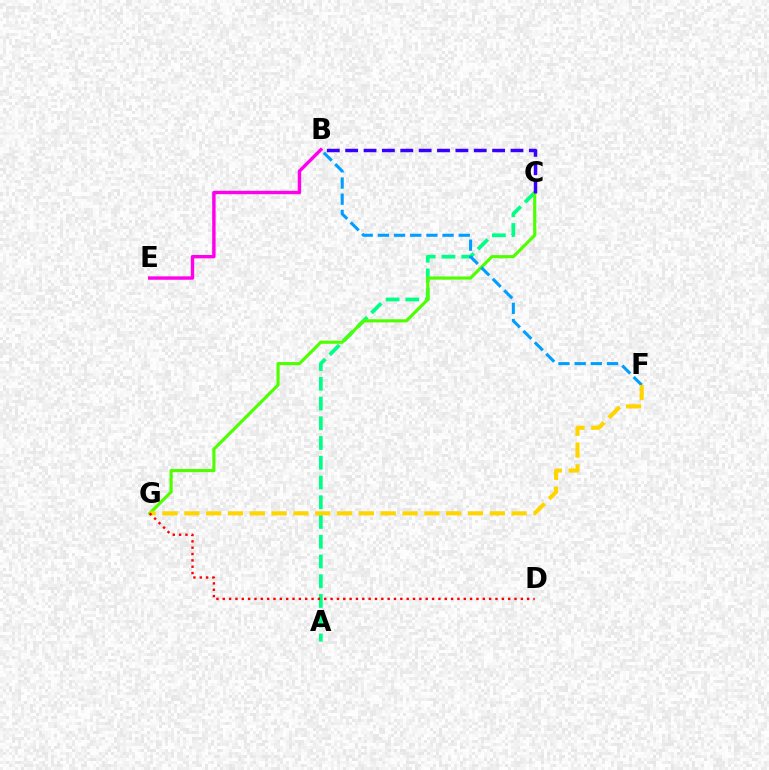{('A', 'C'): [{'color': '#00ff86', 'line_style': 'dashed', 'thickness': 2.68}], ('C', 'G'): [{'color': '#4fff00', 'line_style': 'solid', 'thickness': 2.26}], ('B', 'F'): [{'color': '#009eff', 'line_style': 'dashed', 'thickness': 2.2}], ('F', 'G'): [{'color': '#ffd500', 'line_style': 'dashed', 'thickness': 2.96}], ('B', 'C'): [{'color': '#3700ff', 'line_style': 'dashed', 'thickness': 2.5}], ('B', 'E'): [{'color': '#ff00ed', 'line_style': 'solid', 'thickness': 2.45}], ('D', 'G'): [{'color': '#ff0000', 'line_style': 'dotted', 'thickness': 1.72}]}